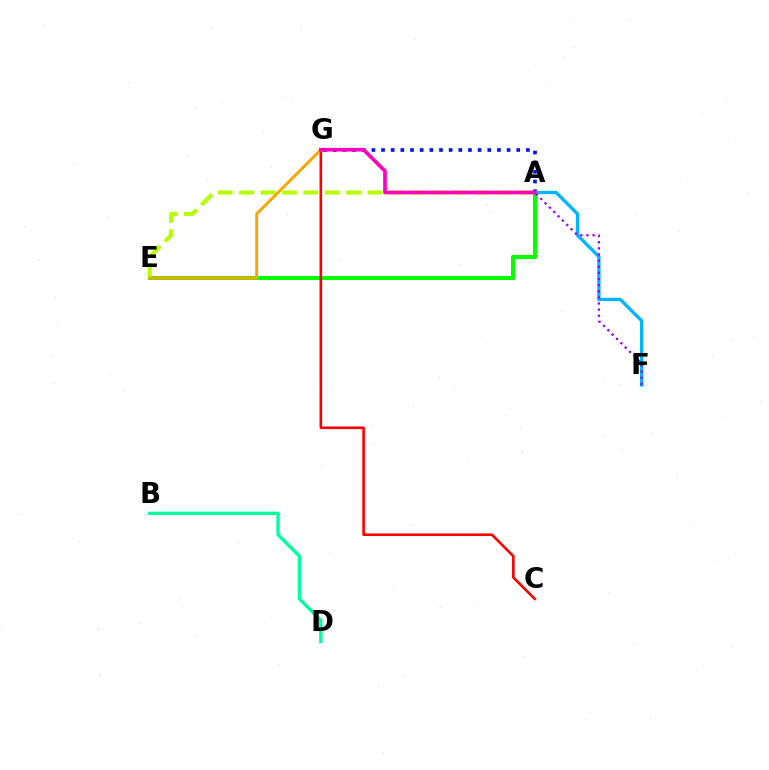{('A', 'E'): [{'color': '#08ff00', 'line_style': 'solid', 'thickness': 2.92}, {'color': '#b3ff00', 'line_style': 'dashed', 'thickness': 2.91}], ('C', 'G'): [{'color': '#ff0000', 'line_style': 'solid', 'thickness': 1.88}], ('B', 'D'): [{'color': '#00ff9d', 'line_style': 'solid', 'thickness': 2.41}], ('A', 'G'): [{'color': '#0010ff', 'line_style': 'dotted', 'thickness': 2.62}, {'color': '#ff00bd', 'line_style': 'solid', 'thickness': 2.64}], ('A', 'F'): [{'color': '#00b5ff', 'line_style': 'solid', 'thickness': 2.38}, {'color': '#9b00ff', 'line_style': 'dotted', 'thickness': 1.66}], ('E', 'G'): [{'color': '#ffa500', 'line_style': 'solid', 'thickness': 2.1}]}